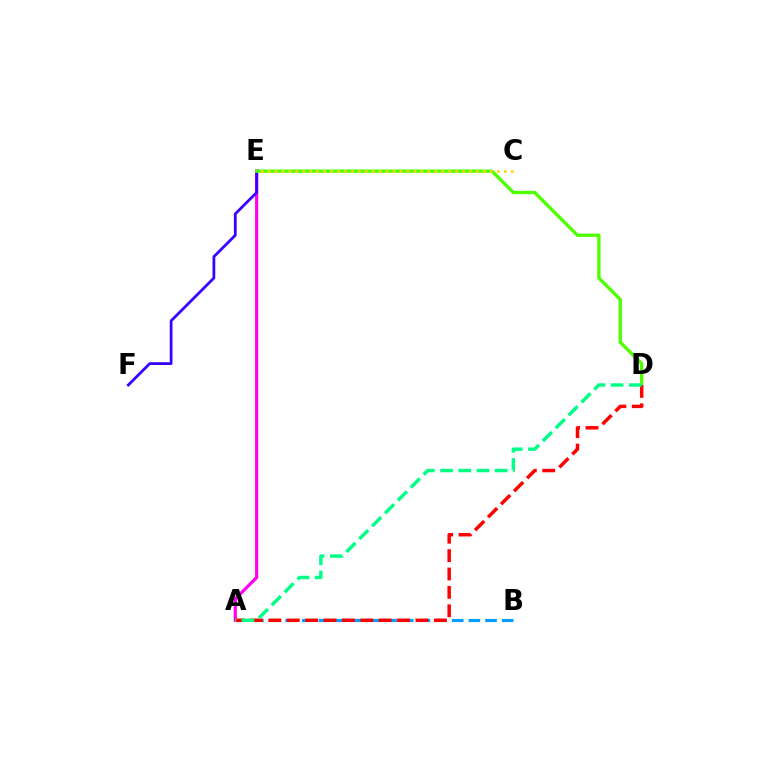{('A', 'E'): [{'color': '#ff00ed', 'line_style': 'solid', 'thickness': 2.29}], ('E', 'F'): [{'color': '#3700ff', 'line_style': 'solid', 'thickness': 1.99}], ('A', 'B'): [{'color': '#009eff', 'line_style': 'dashed', 'thickness': 2.26}], ('D', 'E'): [{'color': '#4fff00', 'line_style': 'solid', 'thickness': 2.4}], ('C', 'E'): [{'color': '#ffd500', 'line_style': 'dotted', 'thickness': 1.89}], ('A', 'D'): [{'color': '#ff0000', 'line_style': 'dashed', 'thickness': 2.5}, {'color': '#00ff86', 'line_style': 'dashed', 'thickness': 2.47}]}